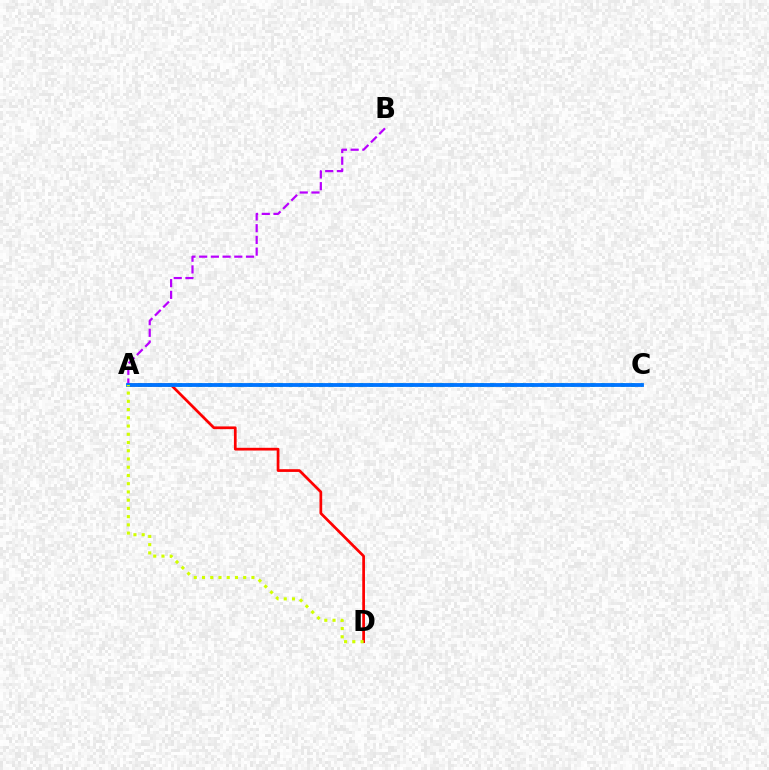{('A', 'C'): [{'color': '#00ff5c', 'line_style': 'dotted', 'thickness': 2.73}, {'color': '#0074ff', 'line_style': 'solid', 'thickness': 2.75}], ('A', 'D'): [{'color': '#ff0000', 'line_style': 'solid', 'thickness': 1.96}, {'color': '#d1ff00', 'line_style': 'dotted', 'thickness': 2.24}], ('A', 'B'): [{'color': '#b900ff', 'line_style': 'dashed', 'thickness': 1.59}]}